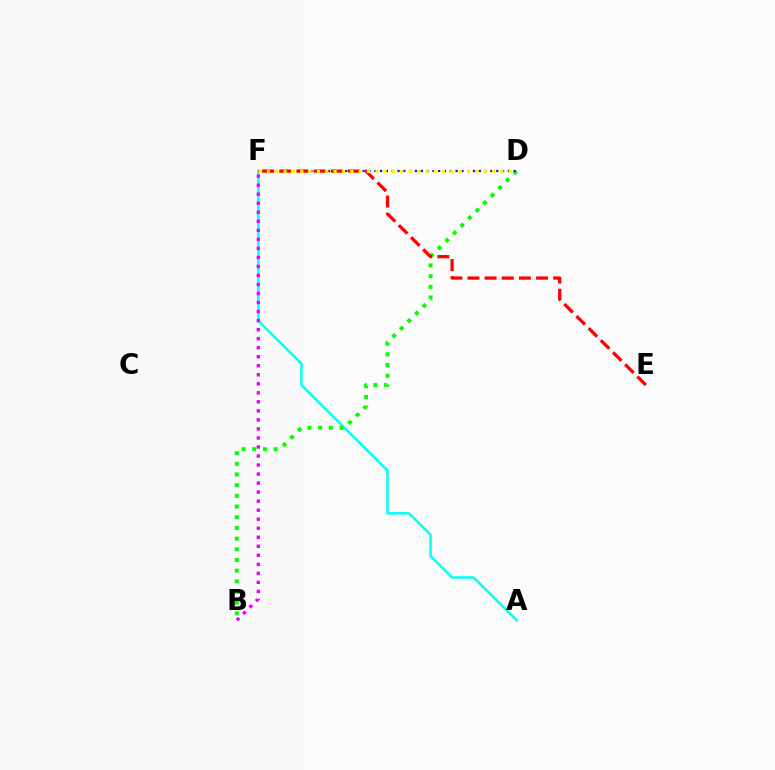{('A', 'F'): [{'color': '#00fff6', 'line_style': 'solid', 'thickness': 1.78}], ('B', 'D'): [{'color': '#08ff00', 'line_style': 'dotted', 'thickness': 2.9}], ('D', 'F'): [{'color': '#0010ff', 'line_style': 'dotted', 'thickness': 1.58}, {'color': '#fcf500', 'line_style': 'dotted', 'thickness': 2.27}], ('B', 'F'): [{'color': '#ee00ff', 'line_style': 'dotted', 'thickness': 2.45}], ('E', 'F'): [{'color': '#ff0000', 'line_style': 'dashed', 'thickness': 2.33}]}